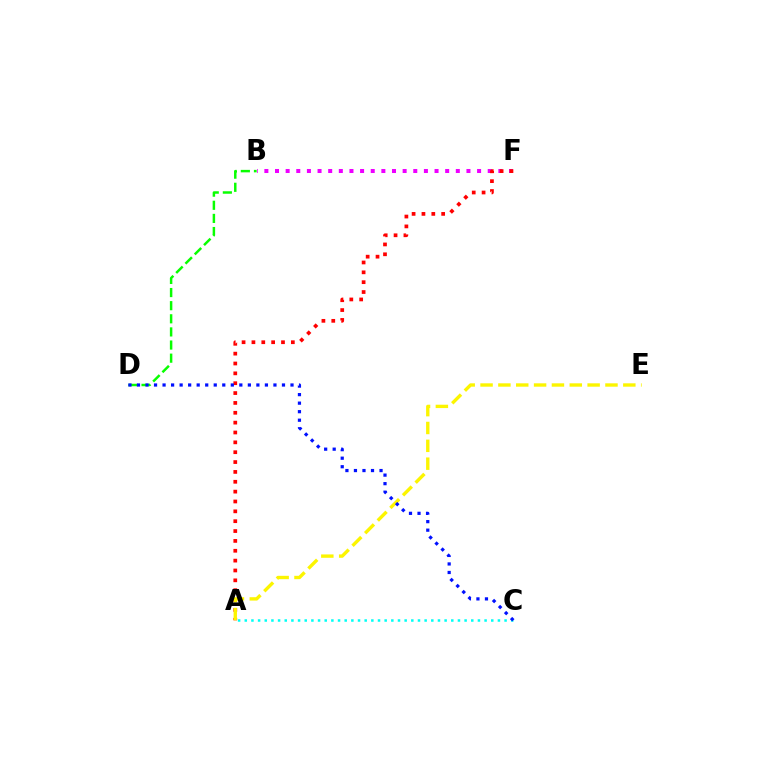{('B', 'F'): [{'color': '#ee00ff', 'line_style': 'dotted', 'thickness': 2.89}], ('A', 'F'): [{'color': '#ff0000', 'line_style': 'dotted', 'thickness': 2.68}], ('B', 'D'): [{'color': '#08ff00', 'line_style': 'dashed', 'thickness': 1.78}], ('A', 'C'): [{'color': '#00fff6', 'line_style': 'dotted', 'thickness': 1.81}], ('A', 'E'): [{'color': '#fcf500', 'line_style': 'dashed', 'thickness': 2.42}], ('C', 'D'): [{'color': '#0010ff', 'line_style': 'dotted', 'thickness': 2.32}]}